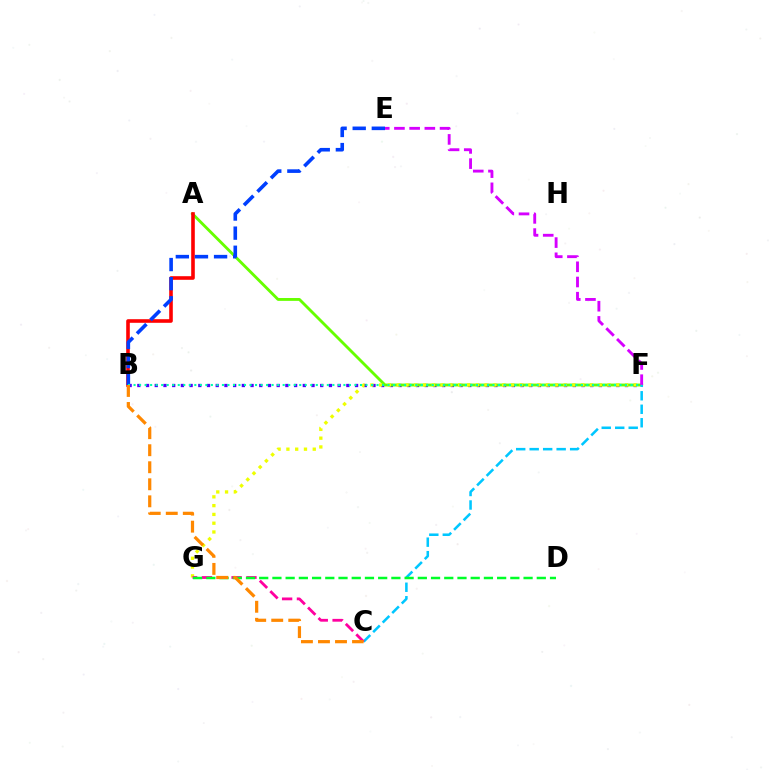{('B', 'F'): [{'color': '#4f00ff', 'line_style': 'dotted', 'thickness': 2.37}, {'color': '#00ffaf', 'line_style': 'dotted', 'thickness': 1.5}], ('A', 'F'): [{'color': '#66ff00', 'line_style': 'solid', 'thickness': 2.06}], ('C', 'F'): [{'color': '#00c7ff', 'line_style': 'dashed', 'thickness': 1.83}], ('E', 'F'): [{'color': '#d600ff', 'line_style': 'dashed', 'thickness': 2.06}], ('A', 'B'): [{'color': '#ff0000', 'line_style': 'solid', 'thickness': 2.59}], ('F', 'G'): [{'color': '#eeff00', 'line_style': 'dotted', 'thickness': 2.39}], ('B', 'E'): [{'color': '#003fff', 'line_style': 'dashed', 'thickness': 2.6}], ('C', 'G'): [{'color': '#ff00a0', 'line_style': 'dashed', 'thickness': 2.02}], ('D', 'G'): [{'color': '#00ff27', 'line_style': 'dashed', 'thickness': 1.8}], ('B', 'C'): [{'color': '#ff8800', 'line_style': 'dashed', 'thickness': 2.31}]}